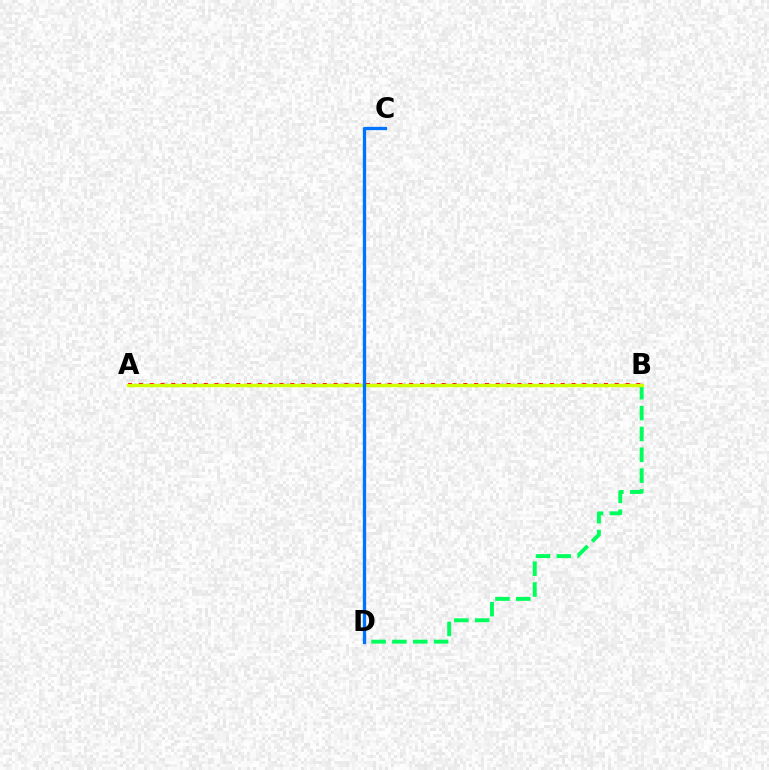{('B', 'D'): [{'color': '#00ff5c', 'line_style': 'dashed', 'thickness': 2.83}], ('A', 'B'): [{'color': '#b900ff', 'line_style': 'dotted', 'thickness': 1.66}, {'color': '#ff0000', 'line_style': 'dotted', 'thickness': 2.94}, {'color': '#d1ff00', 'line_style': 'solid', 'thickness': 2.41}], ('C', 'D'): [{'color': '#0074ff', 'line_style': 'solid', 'thickness': 2.38}]}